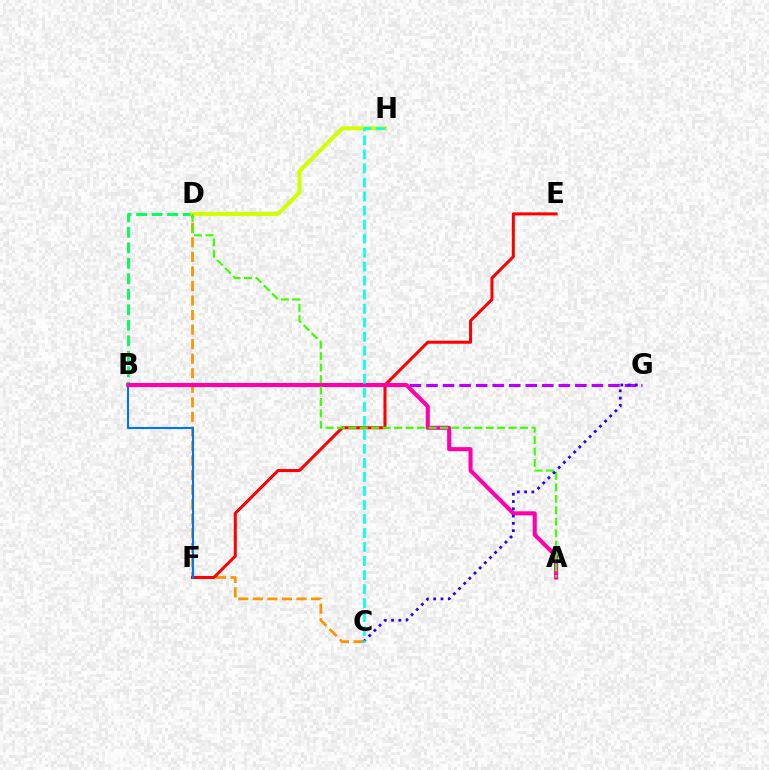{('B', 'G'): [{'color': '#b900ff', 'line_style': 'dashed', 'thickness': 2.25}], ('C', 'D'): [{'color': '#ff9400', 'line_style': 'dashed', 'thickness': 1.98}], ('B', 'D'): [{'color': '#00ff5c', 'line_style': 'dashed', 'thickness': 2.1}], ('E', 'F'): [{'color': '#ff0000', 'line_style': 'solid', 'thickness': 2.18}], ('B', 'F'): [{'color': '#0074ff', 'line_style': 'solid', 'thickness': 1.51}], ('A', 'B'): [{'color': '#ff00ac', 'line_style': 'solid', 'thickness': 2.93}], ('D', 'H'): [{'color': '#d1ff00', 'line_style': 'solid', 'thickness': 2.91}], ('A', 'D'): [{'color': '#3dff00', 'line_style': 'dashed', 'thickness': 1.56}], ('C', 'G'): [{'color': '#2500ff', 'line_style': 'dotted', 'thickness': 1.98}], ('C', 'H'): [{'color': '#00fff6', 'line_style': 'dashed', 'thickness': 1.9}]}